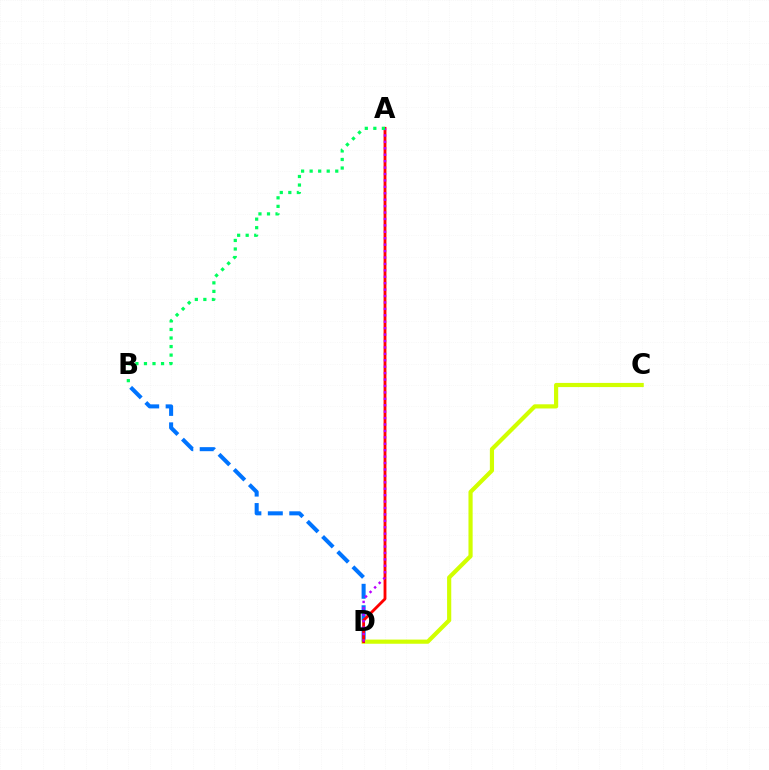{('B', 'D'): [{'color': '#0074ff', 'line_style': 'dashed', 'thickness': 2.91}], ('C', 'D'): [{'color': '#d1ff00', 'line_style': 'solid', 'thickness': 3.0}], ('A', 'D'): [{'color': '#ff0000', 'line_style': 'solid', 'thickness': 2.05}, {'color': '#b900ff', 'line_style': 'dotted', 'thickness': 1.75}], ('A', 'B'): [{'color': '#00ff5c', 'line_style': 'dotted', 'thickness': 2.32}]}